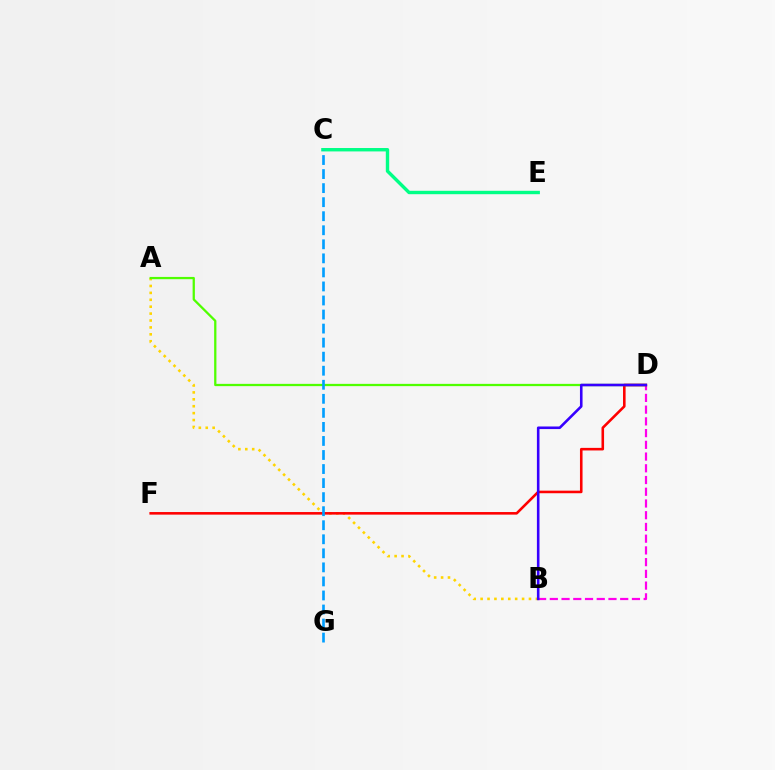{('B', 'D'): [{'color': '#ff00ed', 'line_style': 'dashed', 'thickness': 1.59}, {'color': '#3700ff', 'line_style': 'solid', 'thickness': 1.86}], ('A', 'B'): [{'color': '#ffd500', 'line_style': 'dotted', 'thickness': 1.88}], ('C', 'E'): [{'color': '#00ff86', 'line_style': 'solid', 'thickness': 2.45}], ('D', 'F'): [{'color': '#ff0000', 'line_style': 'solid', 'thickness': 1.86}], ('A', 'D'): [{'color': '#4fff00', 'line_style': 'solid', 'thickness': 1.63}], ('C', 'G'): [{'color': '#009eff', 'line_style': 'dashed', 'thickness': 1.91}]}